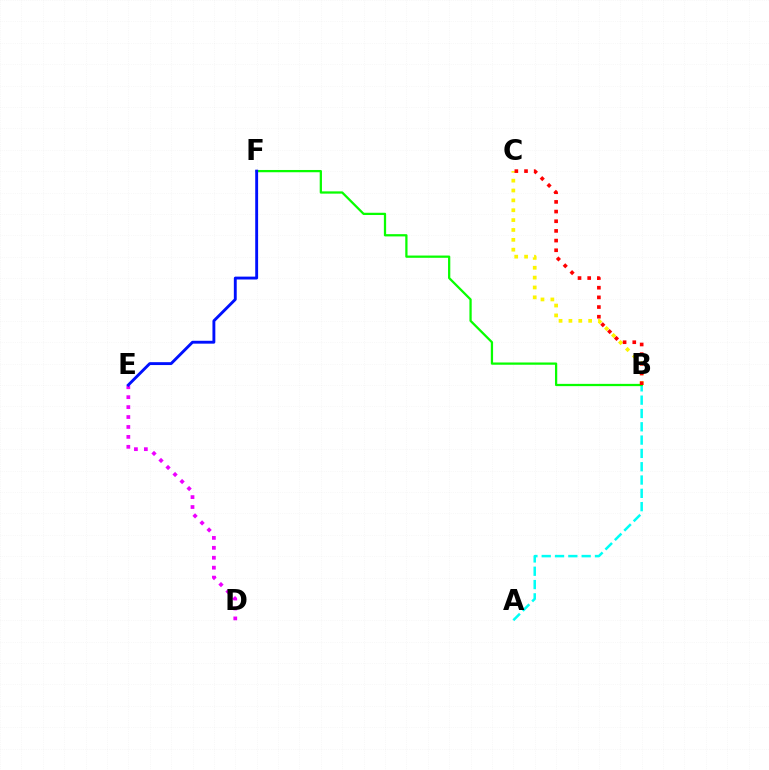{('B', 'C'): [{'color': '#fcf500', 'line_style': 'dotted', 'thickness': 2.68}, {'color': '#ff0000', 'line_style': 'dotted', 'thickness': 2.63}], ('A', 'B'): [{'color': '#00fff6', 'line_style': 'dashed', 'thickness': 1.81}], ('B', 'F'): [{'color': '#08ff00', 'line_style': 'solid', 'thickness': 1.63}], ('D', 'E'): [{'color': '#ee00ff', 'line_style': 'dotted', 'thickness': 2.7}], ('E', 'F'): [{'color': '#0010ff', 'line_style': 'solid', 'thickness': 2.07}]}